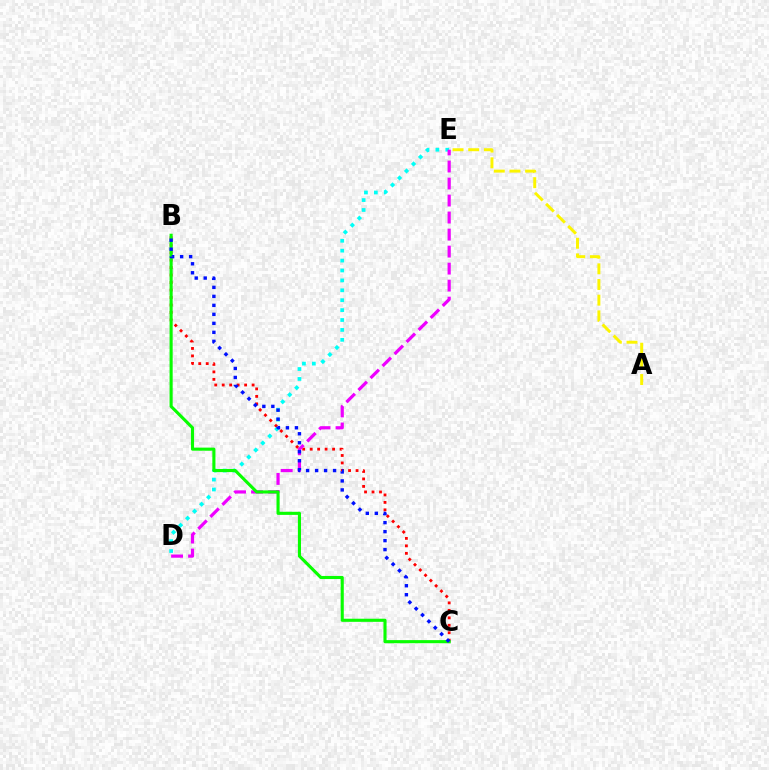{('B', 'C'): [{'color': '#ff0000', 'line_style': 'dotted', 'thickness': 2.03}, {'color': '#08ff00', 'line_style': 'solid', 'thickness': 2.23}, {'color': '#0010ff', 'line_style': 'dotted', 'thickness': 2.44}], ('D', 'E'): [{'color': '#00fff6', 'line_style': 'dotted', 'thickness': 2.69}, {'color': '#ee00ff', 'line_style': 'dashed', 'thickness': 2.31}], ('A', 'E'): [{'color': '#fcf500', 'line_style': 'dashed', 'thickness': 2.13}]}